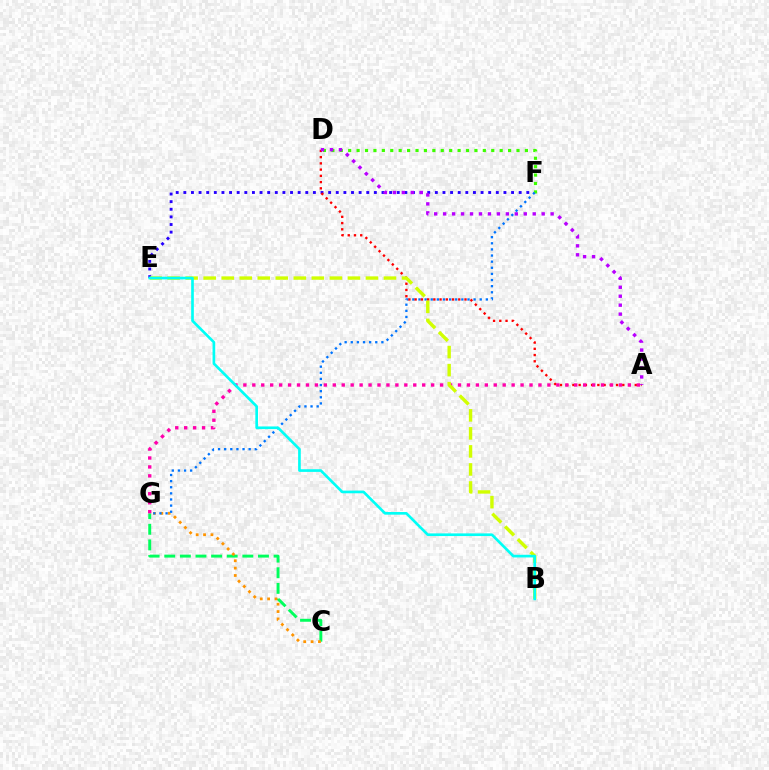{('C', 'G'): [{'color': '#00ff5c', 'line_style': 'dashed', 'thickness': 2.12}, {'color': '#ff9400', 'line_style': 'dotted', 'thickness': 2.0}], ('E', 'F'): [{'color': '#2500ff', 'line_style': 'dotted', 'thickness': 2.07}], ('D', 'F'): [{'color': '#3dff00', 'line_style': 'dotted', 'thickness': 2.29}], ('F', 'G'): [{'color': '#0074ff', 'line_style': 'dotted', 'thickness': 1.66}], ('A', 'D'): [{'color': '#ff0000', 'line_style': 'dotted', 'thickness': 1.69}, {'color': '#b900ff', 'line_style': 'dotted', 'thickness': 2.43}], ('A', 'G'): [{'color': '#ff00ac', 'line_style': 'dotted', 'thickness': 2.43}], ('B', 'E'): [{'color': '#d1ff00', 'line_style': 'dashed', 'thickness': 2.45}, {'color': '#00fff6', 'line_style': 'solid', 'thickness': 1.92}]}